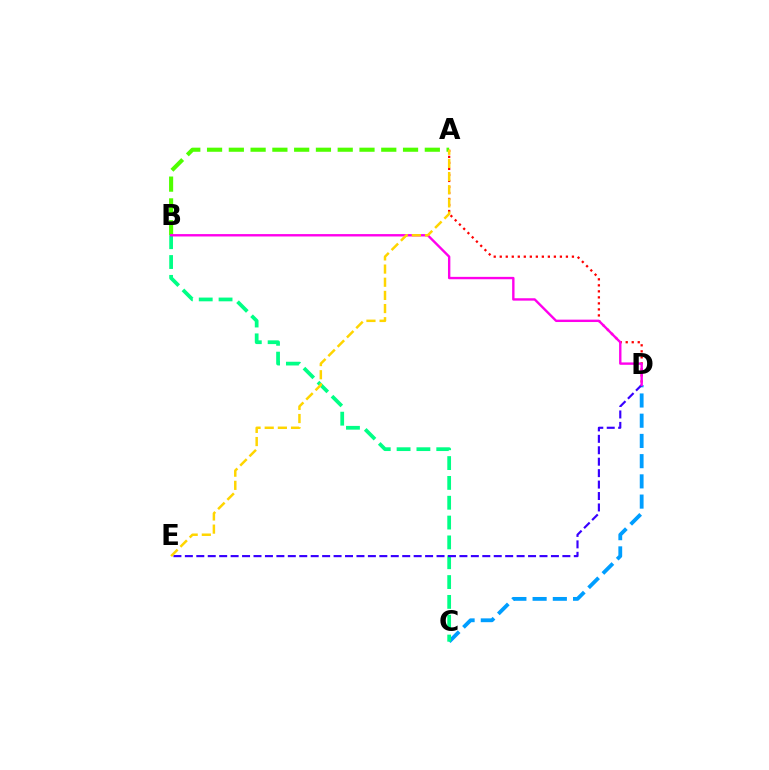{('C', 'D'): [{'color': '#009eff', 'line_style': 'dashed', 'thickness': 2.75}], ('A', 'D'): [{'color': '#ff0000', 'line_style': 'dotted', 'thickness': 1.63}], ('B', 'C'): [{'color': '#00ff86', 'line_style': 'dashed', 'thickness': 2.69}], ('D', 'E'): [{'color': '#3700ff', 'line_style': 'dashed', 'thickness': 1.55}], ('A', 'B'): [{'color': '#4fff00', 'line_style': 'dashed', 'thickness': 2.96}], ('B', 'D'): [{'color': '#ff00ed', 'line_style': 'solid', 'thickness': 1.72}], ('A', 'E'): [{'color': '#ffd500', 'line_style': 'dashed', 'thickness': 1.79}]}